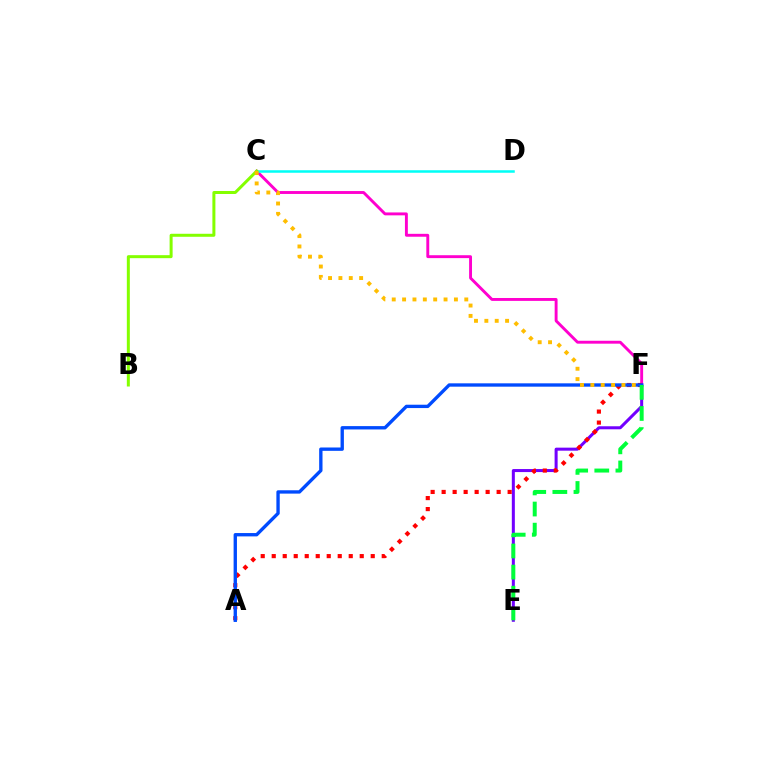{('C', 'F'): [{'color': '#ff00cf', 'line_style': 'solid', 'thickness': 2.09}, {'color': '#ffbd00', 'line_style': 'dotted', 'thickness': 2.82}], ('E', 'F'): [{'color': '#7200ff', 'line_style': 'solid', 'thickness': 2.18}, {'color': '#00ff39', 'line_style': 'dashed', 'thickness': 2.87}], ('C', 'D'): [{'color': '#00fff6', 'line_style': 'solid', 'thickness': 1.81}], ('A', 'F'): [{'color': '#ff0000', 'line_style': 'dotted', 'thickness': 2.99}, {'color': '#004bff', 'line_style': 'solid', 'thickness': 2.41}], ('B', 'C'): [{'color': '#84ff00', 'line_style': 'solid', 'thickness': 2.16}]}